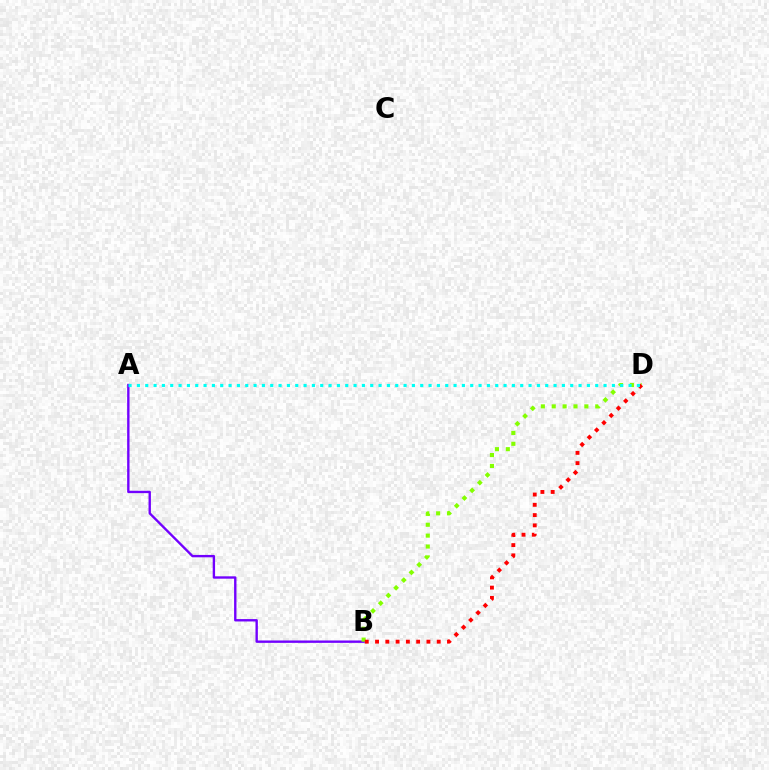{('A', 'B'): [{'color': '#7200ff', 'line_style': 'solid', 'thickness': 1.71}], ('B', 'D'): [{'color': '#84ff00', 'line_style': 'dotted', 'thickness': 2.96}, {'color': '#ff0000', 'line_style': 'dotted', 'thickness': 2.79}], ('A', 'D'): [{'color': '#00fff6', 'line_style': 'dotted', 'thickness': 2.26}]}